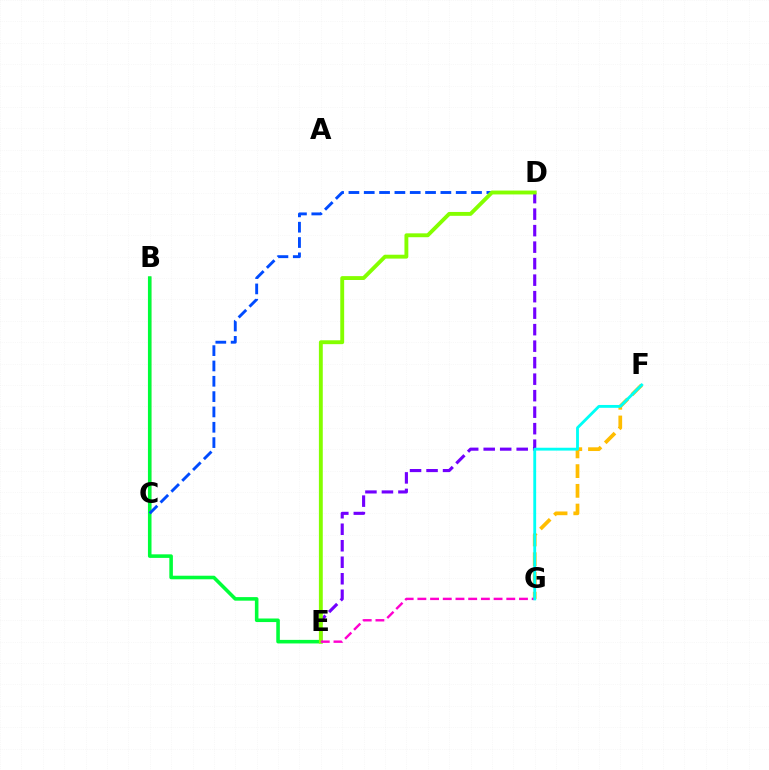{('B', 'C'): [{'color': '#ff0000', 'line_style': 'solid', 'thickness': 1.6}], ('B', 'E'): [{'color': '#00ff39', 'line_style': 'solid', 'thickness': 2.57}], ('D', 'E'): [{'color': '#7200ff', 'line_style': 'dashed', 'thickness': 2.24}, {'color': '#84ff00', 'line_style': 'solid', 'thickness': 2.79}], ('F', 'G'): [{'color': '#ffbd00', 'line_style': 'dashed', 'thickness': 2.68}, {'color': '#00fff6', 'line_style': 'solid', 'thickness': 2.05}], ('C', 'D'): [{'color': '#004bff', 'line_style': 'dashed', 'thickness': 2.08}], ('E', 'G'): [{'color': '#ff00cf', 'line_style': 'dashed', 'thickness': 1.73}]}